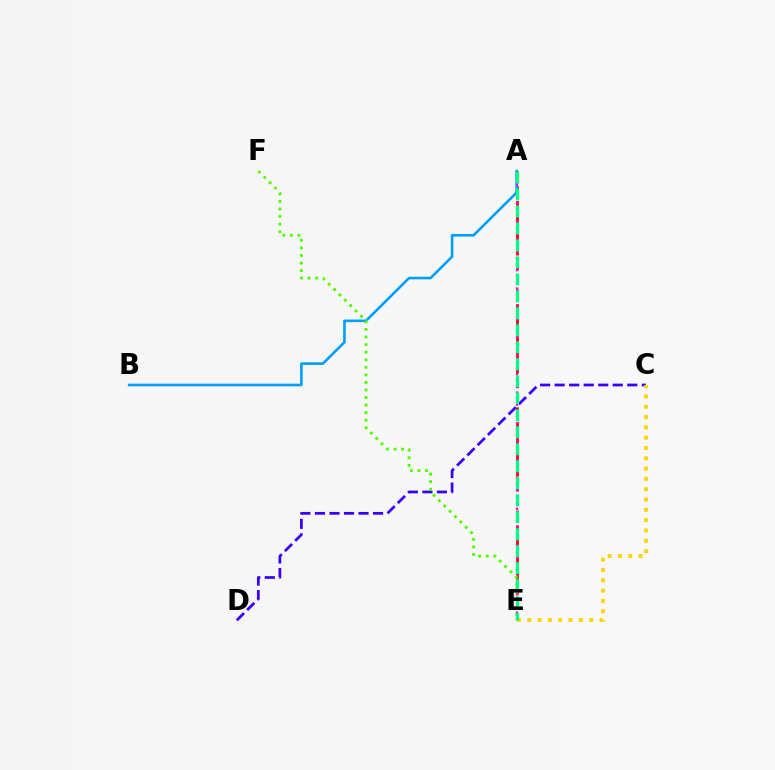{('A', 'E'): [{'color': '#ff0000', 'line_style': 'dashed', 'thickness': 2.0}, {'color': '#ff00ed', 'line_style': 'dotted', 'thickness': 1.66}, {'color': '#00ff86', 'line_style': 'dashed', 'thickness': 2.31}], ('C', 'D'): [{'color': '#3700ff', 'line_style': 'dashed', 'thickness': 1.97}], ('C', 'E'): [{'color': '#ffd500', 'line_style': 'dotted', 'thickness': 2.8}], ('A', 'B'): [{'color': '#009eff', 'line_style': 'solid', 'thickness': 1.89}], ('E', 'F'): [{'color': '#4fff00', 'line_style': 'dotted', 'thickness': 2.05}]}